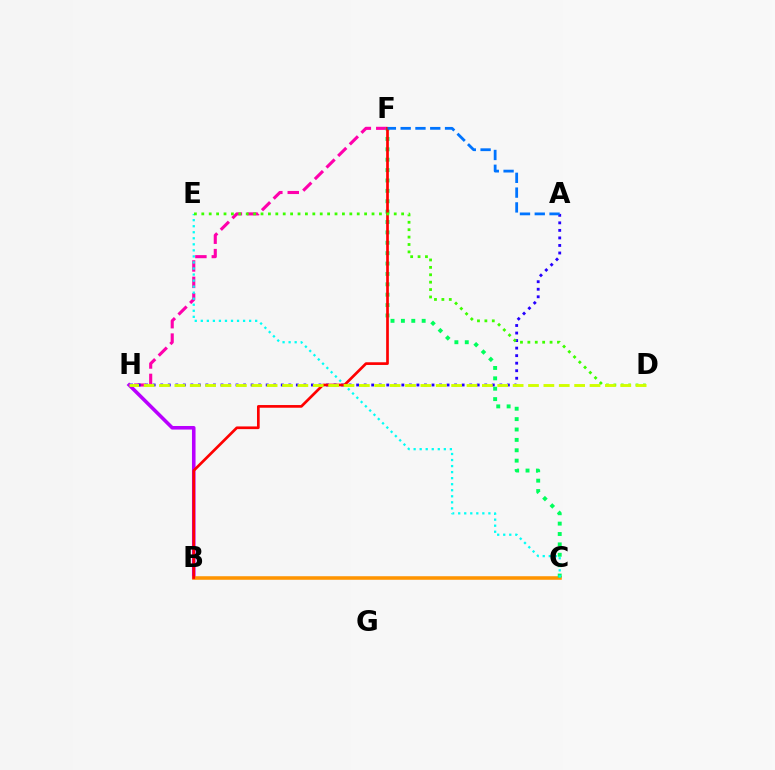{('F', 'H'): [{'color': '#ff00ac', 'line_style': 'dashed', 'thickness': 2.23}], ('B', 'H'): [{'color': '#b900ff', 'line_style': 'solid', 'thickness': 2.57}], ('B', 'C'): [{'color': '#ff9400', 'line_style': 'solid', 'thickness': 2.56}], ('C', 'F'): [{'color': '#00ff5c', 'line_style': 'dotted', 'thickness': 2.82}], ('C', 'E'): [{'color': '#00fff6', 'line_style': 'dotted', 'thickness': 1.64}], ('A', 'H'): [{'color': '#2500ff', 'line_style': 'dotted', 'thickness': 2.05}], ('B', 'F'): [{'color': '#ff0000', 'line_style': 'solid', 'thickness': 1.94}], ('D', 'E'): [{'color': '#3dff00', 'line_style': 'dotted', 'thickness': 2.01}], ('D', 'H'): [{'color': '#d1ff00', 'line_style': 'dashed', 'thickness': 2.09}], ('A', 'F'): [{'color': '#0074ff', 'line_style': 'dashed', 'thickness': 2.01}]}